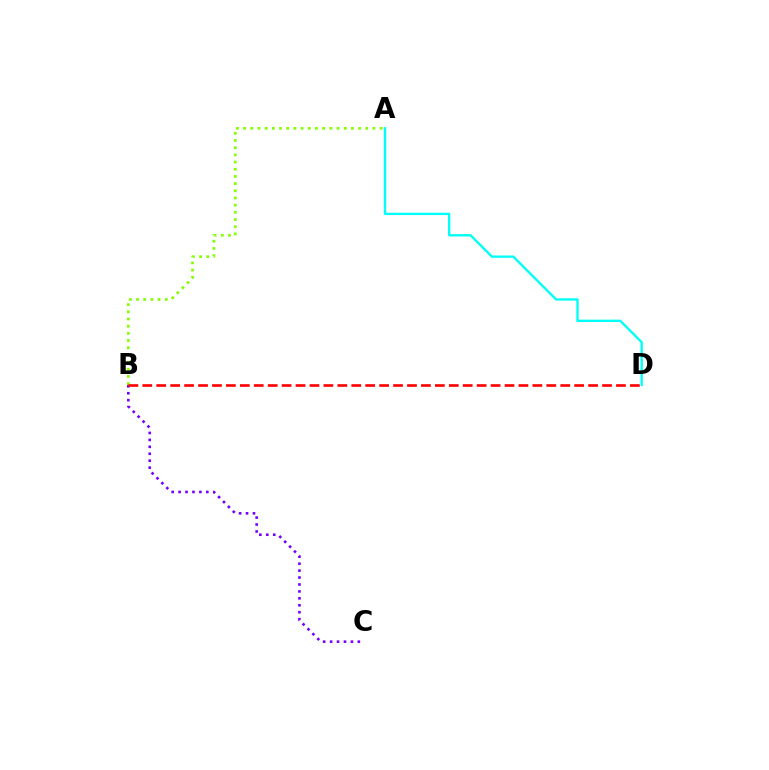{('B', 'C'): [{'color': '#7200ff', 'line_style': 'dotted', 'thickness': 1.89}], ('A', 'B'): [{'color': '#84ff00', 'line_style': 'dotted', 'thickness': 1.95}], ('B', 'D'): [{'color': '#ff0000', 'line_style': 'dashed', 'thickness': 1.89}], ('A', 'D'): [{'color': '#00fff6', 'line_style': 'solid', 'thickness': 1.7}]}